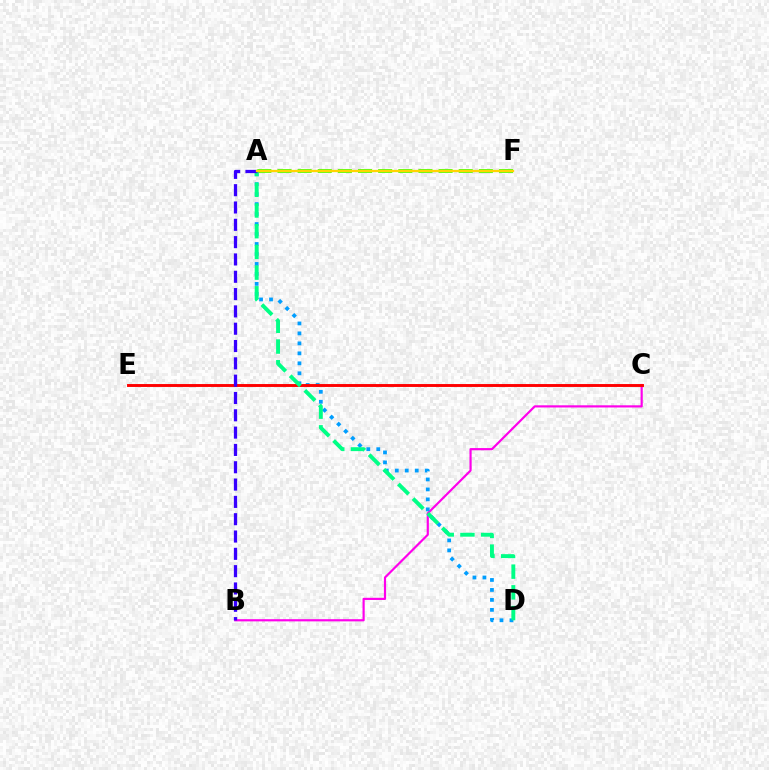{('A', 'F'): [{'color': '#4fff00', 'line_style': 'dashed', 'thickness': 2.74}, {'color': '#ffd500', 'line_style': 'solid', 'thickness': 1.65}], ('B', 'C'): [{'color': '#ff00ed', 'line_style': 'solid', 'thickness': 1.57}], ('A', 'D'): [{'color': '#009eff', 'line_style': 'dotted', 'thickness': 2.71}, {'color': '#00ff86', 'line_style': 'dashed', 'thickness': 2.81}], ('C', 'E'): [{'color': '#ff0000', 'line_style': 'solid', 'thickness': 2.09}], ('A', 'B'): [{'color': '#3700ff', 'line_style': 'dashed', 'thickness': 2.35}]}